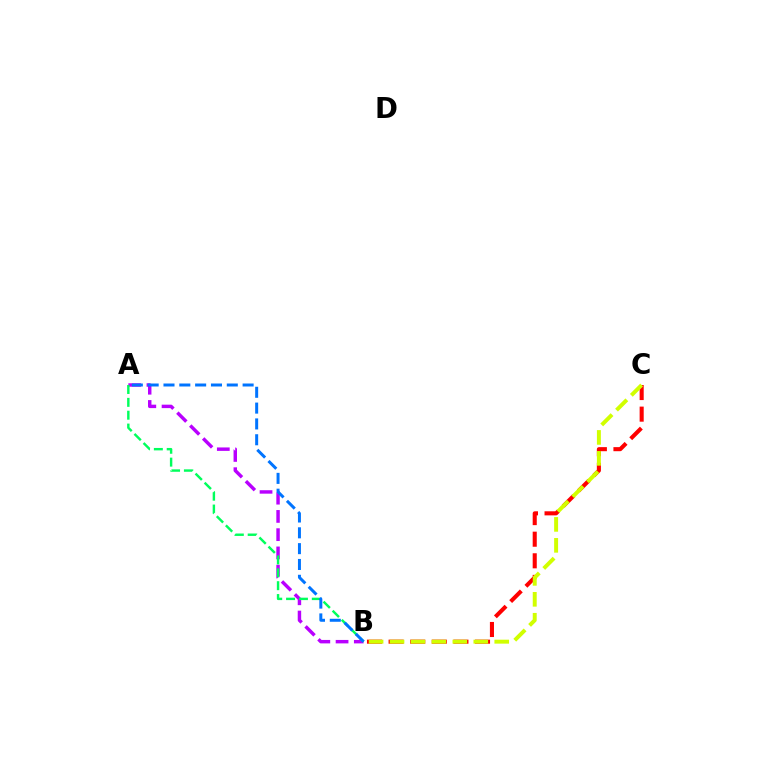{('A', 'B'): [{'color': '#b900ff', 'line_style': 'dashed', 'thickness': 2.48}, {'color': '#00ff5c', 'line_style': 'dashed', 'thickness': 1.75}, {'color': '#0074ff', 'line_style': 'dashed', 'thickness': 2.15}], ('B', 'C'): [{'color': '#ff0000', 'line_style': 'dashed', 'thickness': 2.93}, {'color': '#d1ff00', 'line_style': 'dashed', 'thickness': 2.84}]}